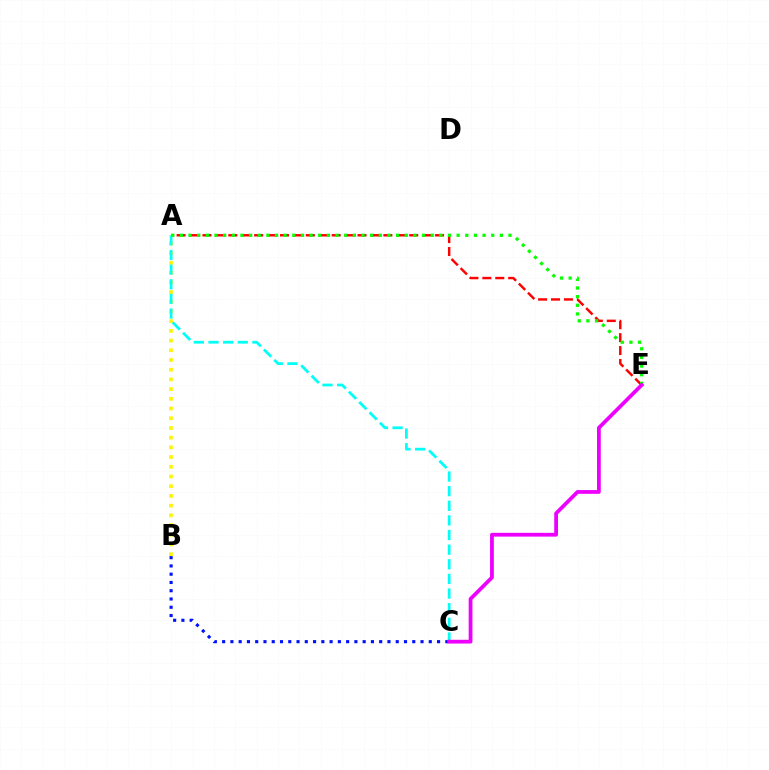{('B', 'C'): [{'color': '#0010ff', 'line_style': 'dotted', 'thickness': 2.25}], ('A', 'B'): [{'color': '#fcf500', 'line_style': 'dotted', 'thickness': 2.64}], ('A', 'E'): [{'color': '#ff0000', 'line_style': 'dashed', 'thickness': 1.76}, {'color': '#08ff00', 'line_style': 'dotted', 'thickness': 2.35}], ('A', 'C'): [{'color': '#00fff6', 'line_style': 'dashed', 'thickness': 1.99}], ('C', 'E'): [{'color': '#ee00ff', 'line_style': 'solid', 'thickness': 2.71}]}